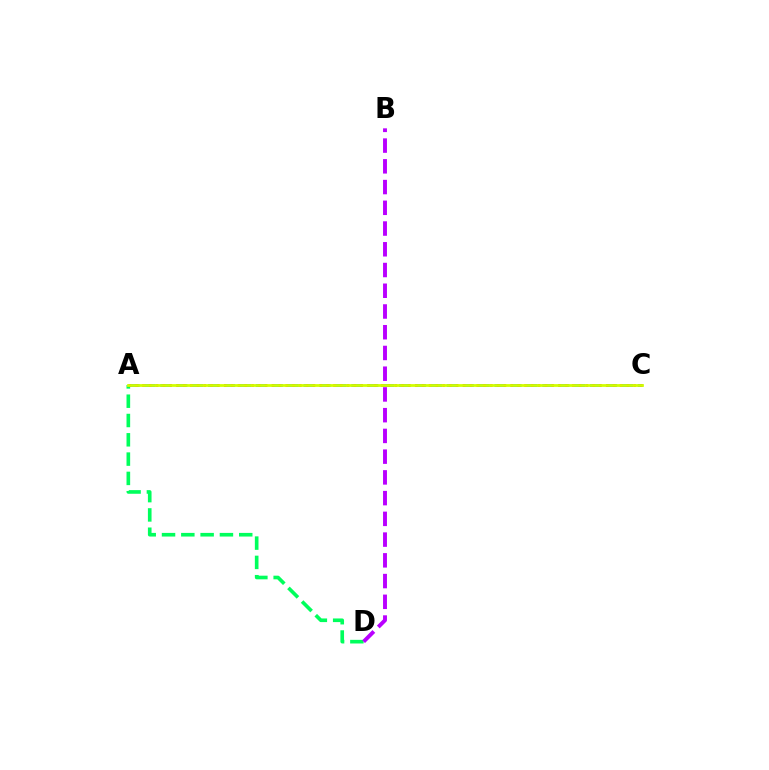{('A', 'D'): [{'color': '#00ff5c', 'line_style': 'dashed', 'thickness': 2.62}], ('A', 'C'): [{'color': '#0074ff', 'line_style': 'dashed', 'thickness': 2.16}, {'color': '#ff0000', 'line_style': 'dotted', 'thickness': 1.85}, {'color': '#d1ff00', 'line_style': 'solid', 'thickness': 2.0}], ('B', 'D'): [{'color': '#b900ff', 'line_style': 'dashed', 'thickness': 2.82}]}